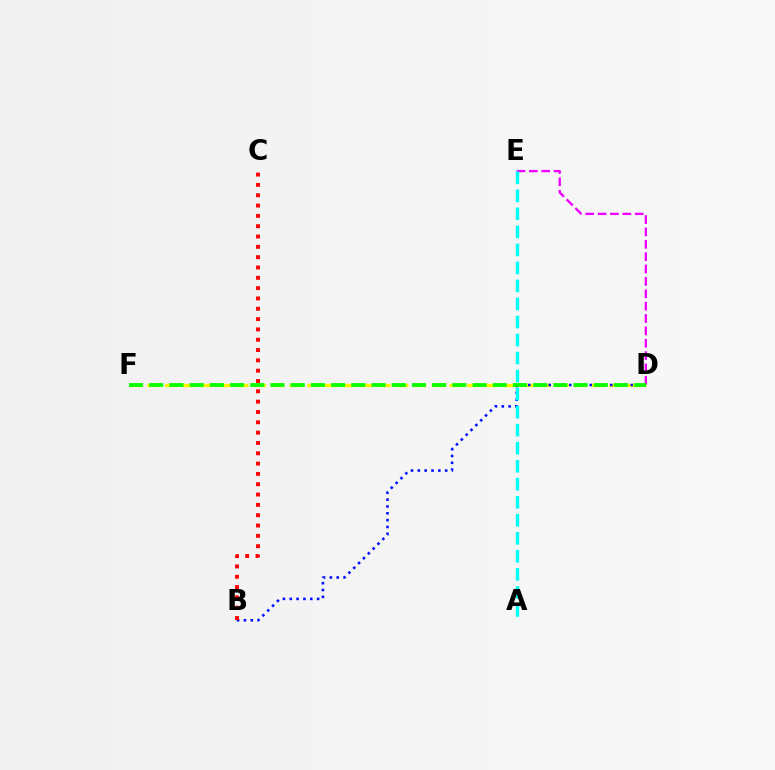{('D', 'F'): [{'color': '#fcf500', 'line_style': 'dashed', 'thickness': 2.41}, {'color': '#08ff00', 'line_style': 'dashed', 'thickness': 2.75}], ('B', 'D'): [{'color': '#0010ff', 'line_style': 'dotted', 'thickness': 1.86}], ('B', 'C'): [{'color': '#ff0000', 'line_style': 'dotted', 'thickness': 2.8}], ('D', 'E'): [{'color': '#ee00ff', 'line_style': 'dashed', 'thickness': 1.68}], ('A', 'E'): [{'color': '#00fff6', 'line_style': 'dashed', 'thickness': 2.45}]}